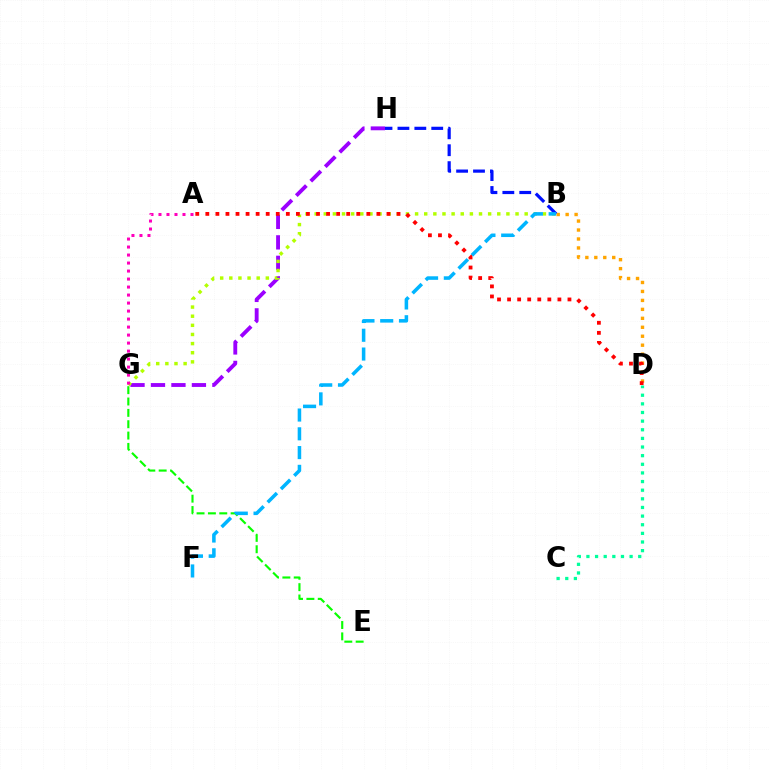{('B', 'D'): [{'color': '#ffa500', 'line_style': 'dotted', 'thickness': 2.43}], ('G', 'H'): [{'color': '#9b00ff', 'line_style': 'dashed', 'thickness': 2.78}], ('B', 'G'): [{'color': '#b3ff00', 'line_style': 'dotted', 'thickness': 2.48}], ('B', 'H'): [{'color': '#0010ff', 'line_style': 'dashed', 'thickness': 2.3}], ('E', 'G'): [{'color': '#08ff00', 'line_style': 'dashed', 'thickness': 1.54}], ('C', 'D'): [{'color': '#00ff9d', 'line_style': 'dotted', 'thickness': 2.35}], ('B', 'F'): [{'color': '#00b5ff', 'line_style': 'dashed', 'thickness': 2.55}], ('A', 'G'): [{'color': '#ff00bd', 'line_style': 'dotted', 'thickness': 2.17}], ('A', 'D'): [{'color': '#ff0000', 'line_style': 'dotted', 'thickness': 2.73}]}